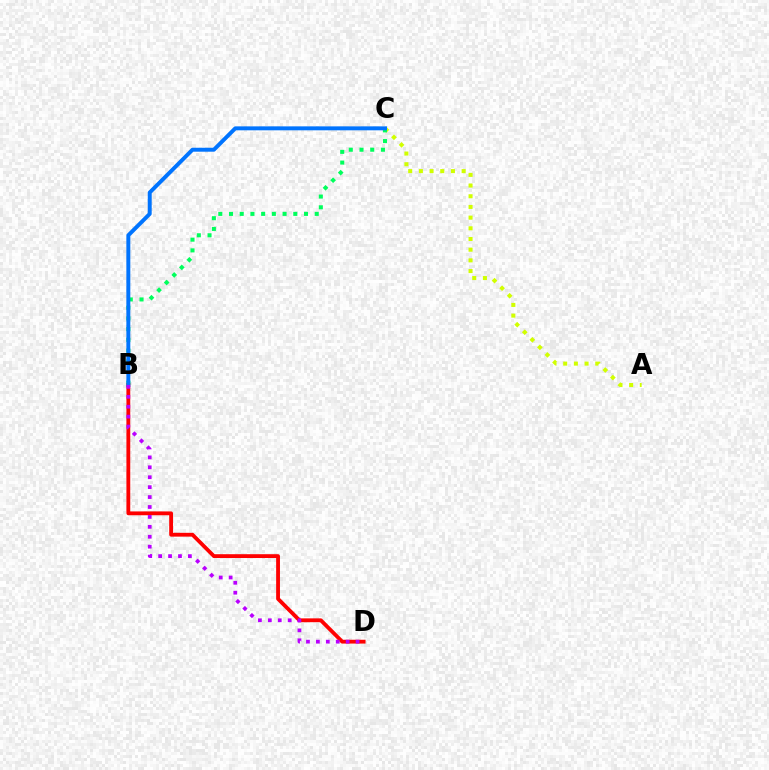{('A', 'C'): [{'color': '#d1ff00', 'line_style': 'dotted', 'thickness': 2.9}], ('B', 'C'): [{'color': '#00ff5c', 'line_style': 'dotted', 'thickness': 2.91}, {'color': '#0074ff', 'line_style': 'solid', 'thickness': 2.84}], ('B', 'D'): [{'color': '#ff0000', 'line_style': 'solid', 'thickness': 2.75}, {'color': '#b900ff', 'line_style': 'dotted', 'thickness': 2.7}]}